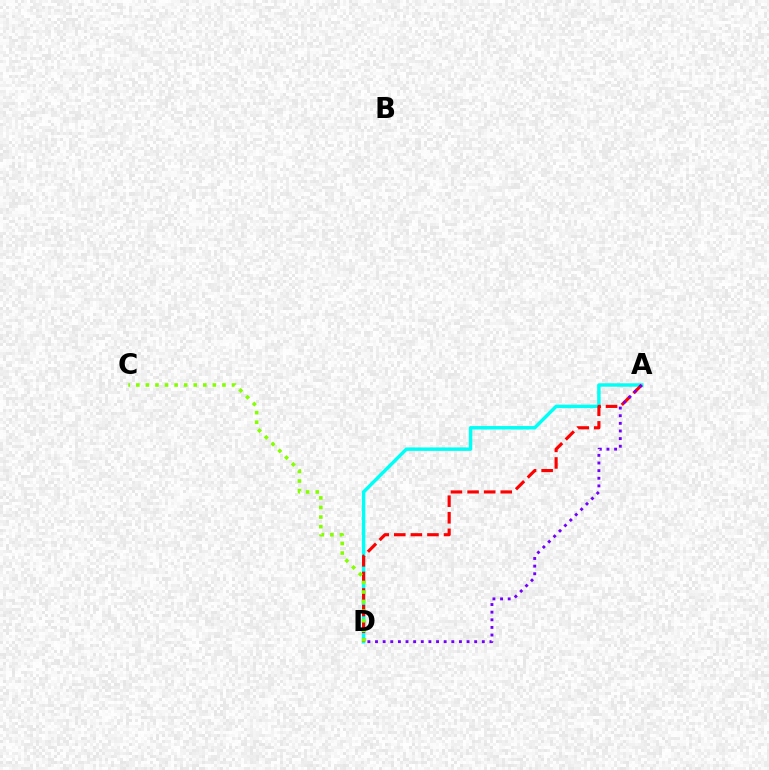{('A', 'D'): [{'color': '#00fff6', 'line_style': 'solid', 'thickness': 2.49}, {'color': '#ff0000', 'line_style': 'dashed', 'thickness': 2.25}, {'color': '#7200ff', 'line_style': 'dotted', 'thickness': 2.07}], ('C', 'D'): [{'color': '#84ff00', 'line_style': 'dotted', 'thickness': 2.6}]}